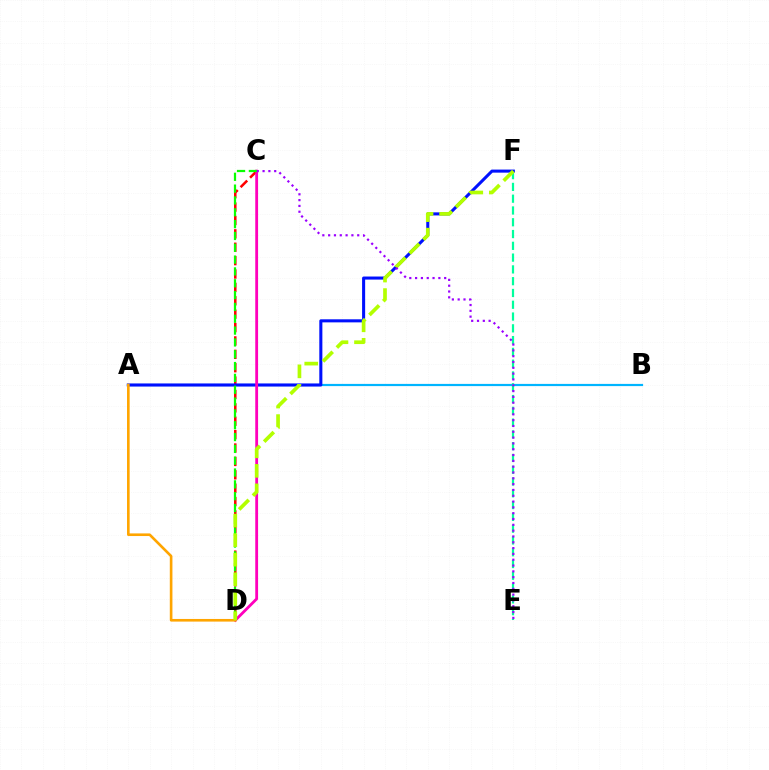{('A', 'B'): [{'color': '#00b5ff', 'line_style': 'solid', 'thickness': 1.58}], ('E', 'F'): [{'color': '#00ff9d', 'line_style': 'dashed', 'thickness': 1.6}], ('C', 'D'): [{'color': '#ff0000', 'line_style': 'dashed', 'thickness': 1.82}, {'color': '#ff00bd', 'line_style': 'solid', 'thickness': 2.03}, {'color': '#08ff00', 'line_style': 'dashed', 'thickness': 1.61}], ('A', 'F'): [{'color': '#0010ff', 'line_style': 'solid', 'thickness': 2.2}], ('A', 'D'): [{'color': '#ffa500', 'line_style': 'solid', 'thickness': 1.9}], ('D', 'F'): [{'color': '#b3ff00', 'line_style': 'dashed', 'thickness': 2.65}], ('C', 'E'): [{'color': '#9b00ff', 'line_style': 'dotted', 'thickness': 1.58}]}